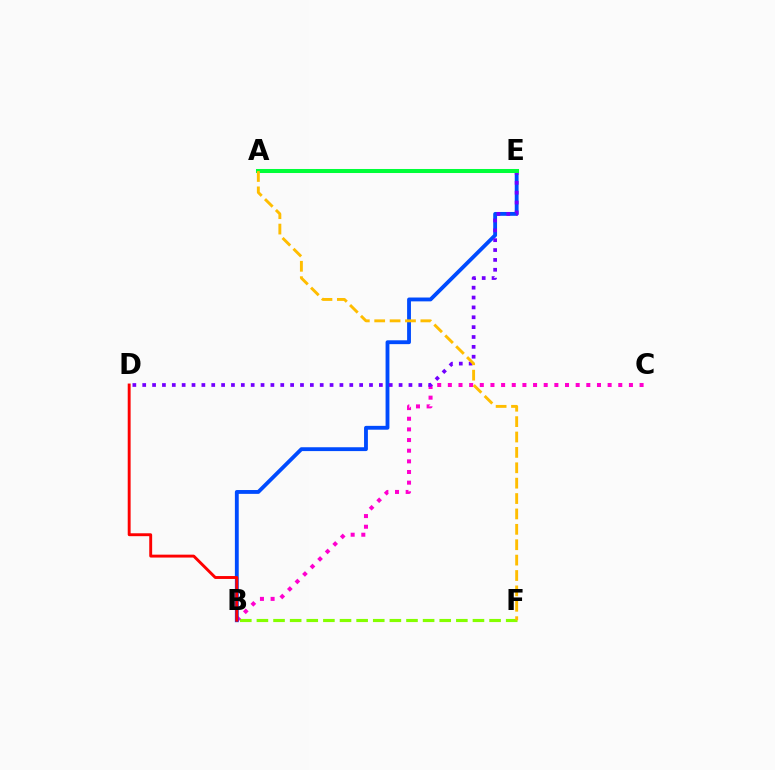{('B', 'F'): [{'color': '#84ff00', 'line_style': 'dashed', 'thickness': 2.26}], ('B', 'C'): [{'color': '#ff00cf', 'line_style': 'dotted', 'thickness': 2.89}], ('A', 'E'): [{'color': '#00fff6', 'line_style': 'solid', 'thickness': 2.66}, {'color': '#00ff39', 'line_style': 'solid', 'thickness': 2.9}], ('B', 'E'): [{'color': '#004bff', 'line_style': 'solid', 'thickness': 2.77}], ('B', 'D'): [{'color': '#ff0000', 'line_style': 'solid', 'thickness': 2.09}], ('D', 'E'): [{'color': '#7200ff', 'line_style': 'dotted', 'thickness': 2.68}], ('A', 'F'): [{'color': '#ffbd00', 'line_style': 'dashed', 'thickness': 2.09}]}